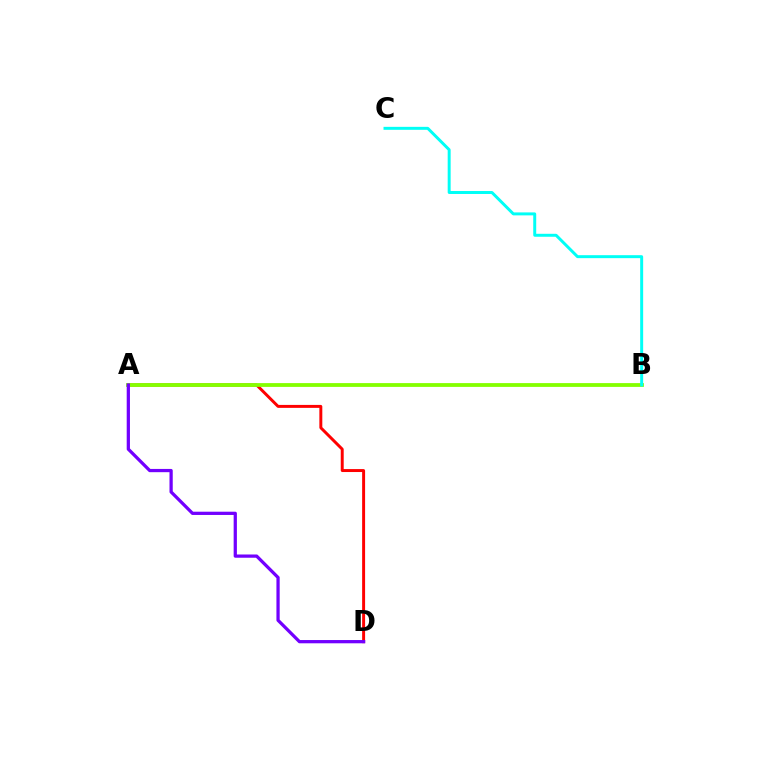{('A', 'D'): [{'color': '#ff0000', 'line_style': 'solid', 'thickness': 2.13}, {'color': '#7200ff', 'line_style': 'solid', 'thickness': 2.34}], ('A', 'B'): [{'color': '#84ff00', 'line_style': 'solid', 'thickness': 2.73}], ('B', 'C'): [{'color': '#00fff6', 'line_style': 'solid', 'thickness': 2.14}]}